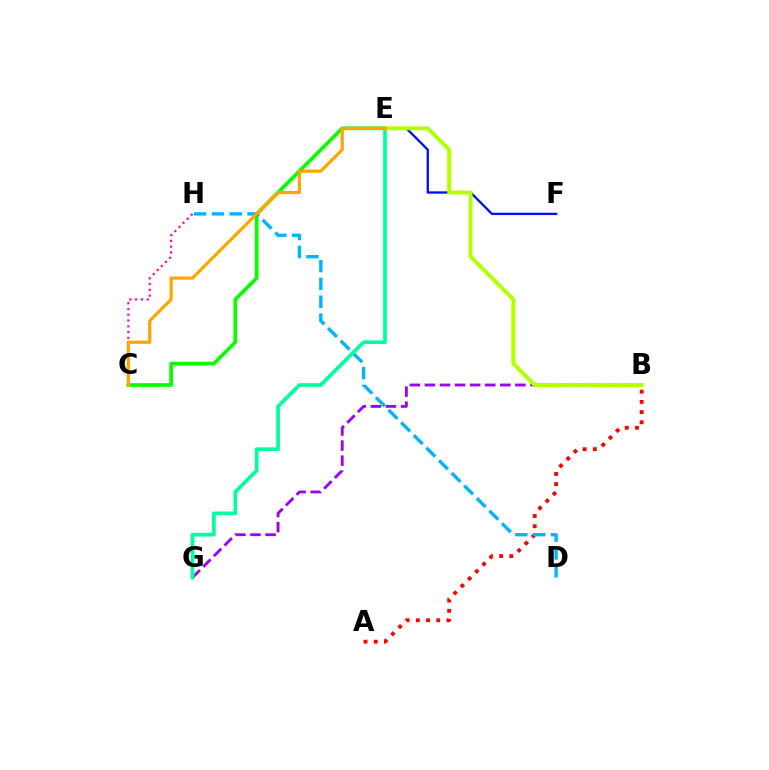{('E', 'F'): [{'color': '#0010ff', 'line_style': 'solid', 'thickness': 1.68}], ('A', 'B'): [{'color': '#ff0000', 'line_style': 'dotted', 'thickness': 2.77}], ('C', 'H'): [{'color': '#ff00bd', 'line_style': 'dotted', 'thickness': 1.57}], ('B', 'G'): [{'color': '#9b00ff', 'line_style': 'dashed', 'thickness': 2.05}], ('C', 'E'): [{'color': '#08ff00', 'line_style': 'solid', 'thickness': 2.68}, {'color': '#ffa500', 'line_style': 'solid', 'thickness': 2.3}], ('D', 'H'): [{'color': '#00b5ff', 'line_style': 'dashed', 'thickness': 2.42}], ('E', 'G'): [{'color': '#00ff9d', 'line_style': 'solid', 'thickness': 2.65}], ('B', 'E'): [{'color': '#b3ff00', 'line_style': 'solid', 'thickness': 2.84}]}